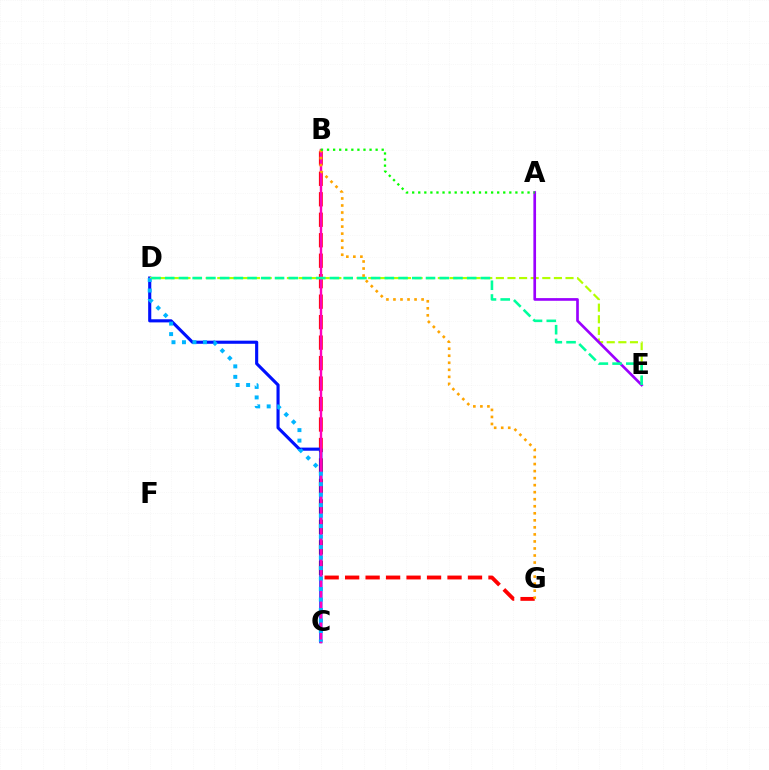{('B', 'G'): [{'color': '#ff0000', 'line_style': 'dashed', 'thickness': 2.78}, {'color': '#ffa500', 'line_style': 'dotted', 'thickness': 1.91}], ('C', 'D'): [{'color': '#0010ff', 'line_style': 'solid', 'thickness': 2.25}, {'color': '#00b5ff', 'line_style': 'dotted', 'thickness': 2.85}], ('B', 'C'): [{'color': '#ff00bd', 'line_style': 'solid', 'thickness': 1.75}], ('D', 'E'): [{'color': '#b3ff00', 'line_style': 'dashed', 'thickness': 1.58}, {'color': '#00ff9d', 'line_style': 'dashed', 'thickness': 1.86}], ('A', 'E'): [{'color': '#9b00ff', 'line_style': 'solid', 'thickness': 1.92}], ('A', 'B'): [{'color': '#08ff00', 'line_style': 'dotted', 'thickness': 1.65}]}